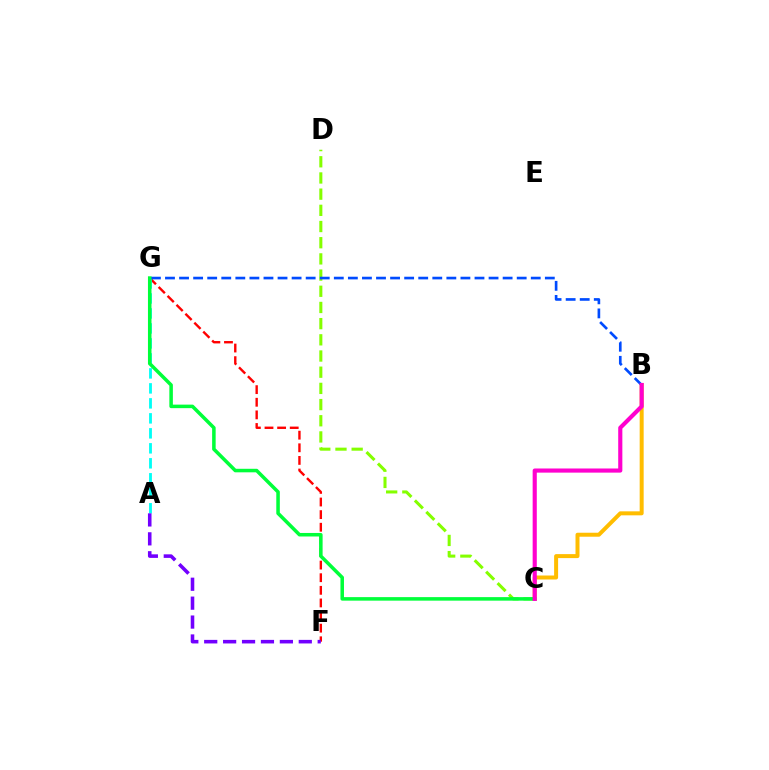{('B', 'C'): [{'color': '#ffbd00', 'line_style': 'solid', 'thickness': 2.87}, {'color': '#ff00cf', 'line_style': 'solid', 'thickness': 2.98}], ('F', 'G'): [{'color': '#ff0000', 'line_style': 'dashed', 'thickness': 1.71}], ('A', 'G'): [{'color': '#00fff6', 'line_style': 'dashed', 'thickness': 2.04}], ('C', 'D'): [{'color': '#84ff00', 'line_style': 'dashed', 'thickness': 2.2}], ('B', 'G'): [{'color': '#004bff', 'line_style': 'dashed', 'thickness': 1.91}], ('A', 'F'): [{'color': '#7200ff', 'line_style': 'dashed', 'thickness': 2.57}], ('C', 'G'): [{'color': '#00ff39', 'line_style': 'solid', 'thickness': 2.54}]}